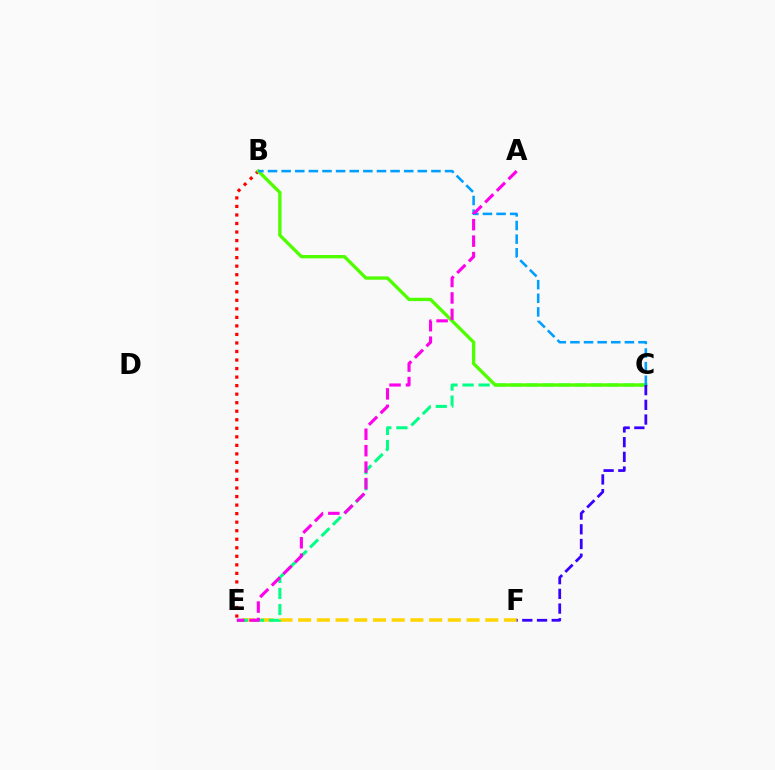{('B', 'E'): [{'color': '#ff0000', 'line_style': 'dotted', 'thickness': 2.32}], ('E', 'F'): [{'color': '#ffd500', 'line_style': 'dashed', 'thickness': 2.54}], ('C', 'E'): [{'color': '#00ff86', 'line_style': 'dashed', 'thickness': 2.18}], ('B', 'C'): [{'color': '#4fff00', 'line_style': 'solid', 'thickness': 2.4}, {'color': '#009eff', 'line_style': 'dashed', 'thickness': 1.85}], ('A', 'E'): [{'color': '#ff00ed', 'line_style': 'dashed', 'thickness': 2.23}], ('C', 'F'): [{'color': '#3700ff', 'line_style': 'dashed', 'thickness': 2.0}]}